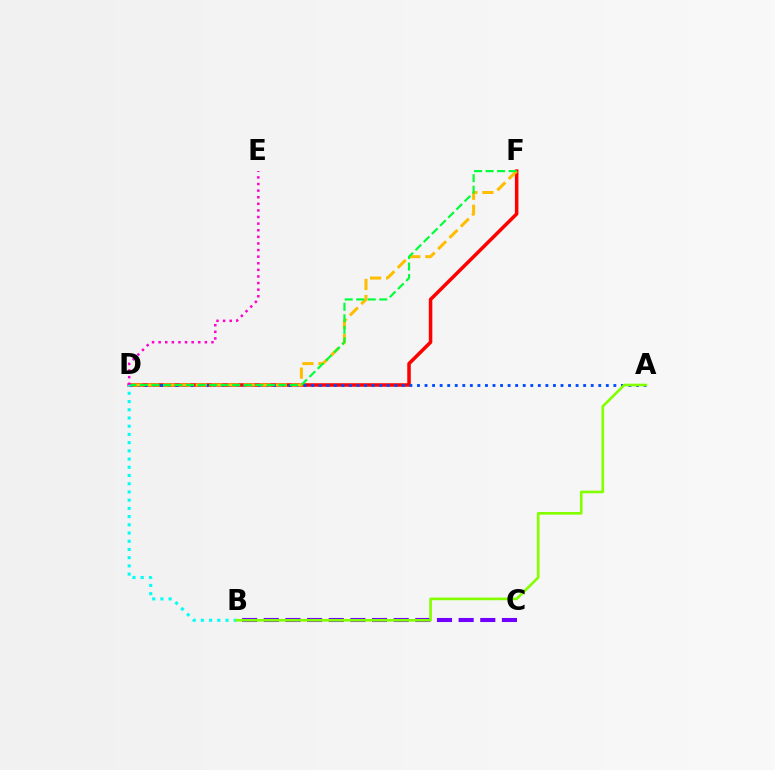{('D', 'F'): [{'color': '#ff0000', 'line_style': 'solid', 'thickness': 2.54}, {'color': '#ffbd00', 'line_style': 'dashed', 'thickness': 2.18}, {'color': '#00ff39', 'line_style': 'dashed', 'thickness': 1.57}], ('A', 'D'): [{'color': '#004bff', 'line_style': 'dotted', 'thickness': 2.05}], ('B', 'C'): [{'color': '#7200ff', 'line_style': 'dashed', 'thickness': 2.94}], ('B', 'D'): [{'color': '#00fff6', 'line_style': 'dotted', 'thickness': 2.23}], ('D', 'E'): [{'color': '#ff00cf', 'line_style': 'dotted', 'thickness': 1.79}], ('A', 'B'): [{'color': '#84ff00', 'line_style': 'solid', 'thickness': 1.9}]}